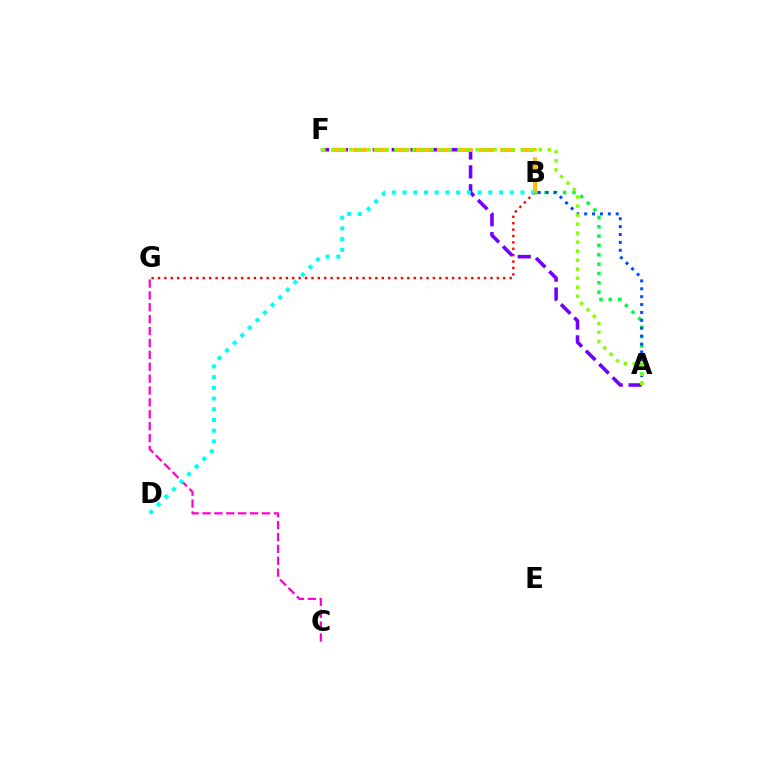{('C', 'G'): [{'color': '#ff00cf', 'line_style': 'dashed', 'thickness': 1.62}], ('A', 'B'): [{'color': '#00ff39', 'line_style': 'dotted', 'thickness': 2.54}, {'color': '#004bff', 'line_style': 'dotted', 'thickness': 2.14}], ('B', 'G'): [{'color': '#ff0000', 'line_style': 'dotted', 'thickness': 1.74}], ('A', 'F'): [{'color': '#7200ff', 'line_style': 'dashed', 'thickness': 2.57}, {'color': '#84ff00', 'line_style': 'dotted', 'thickness': 2.45}], ('B', 'F'): [{'color': '#ffbd00', 'line_style': 'dashed', 'thickness': 2.86}], ('B', 'D'): [{'color': '#00fff6', 'line_style': 'dotted', 'thickness': 2.91}]}